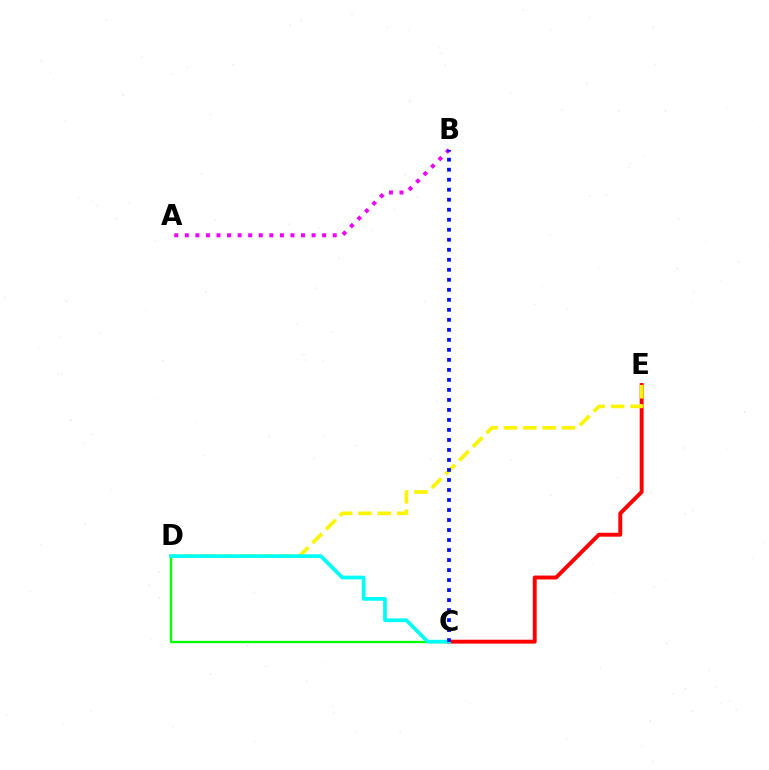{('C', 'D'): [{'color': '#08ff00', 'line_style': 'solid', 'thickness': 1.68}, {'color': '#00fff6', 'line_style': 'solid', 'thickness': 2.69}], ('C', 'E'): [{'color': '#ff0000', 'line_style': 'solid', 'thickness': 2.81}], ('D', 'E'): [{'color': '#fcf500', 'line_style': 'dashed', 'thickness': 2.63}], ('A', 'B'): [{'color': '#ee00ff', 'line_style': 'dotted', 'thickness': 2.87}], ('B', 'C'): [{'color': '#0010ff', 'line_style': 'dotted', 'thickness': 2.72}]}